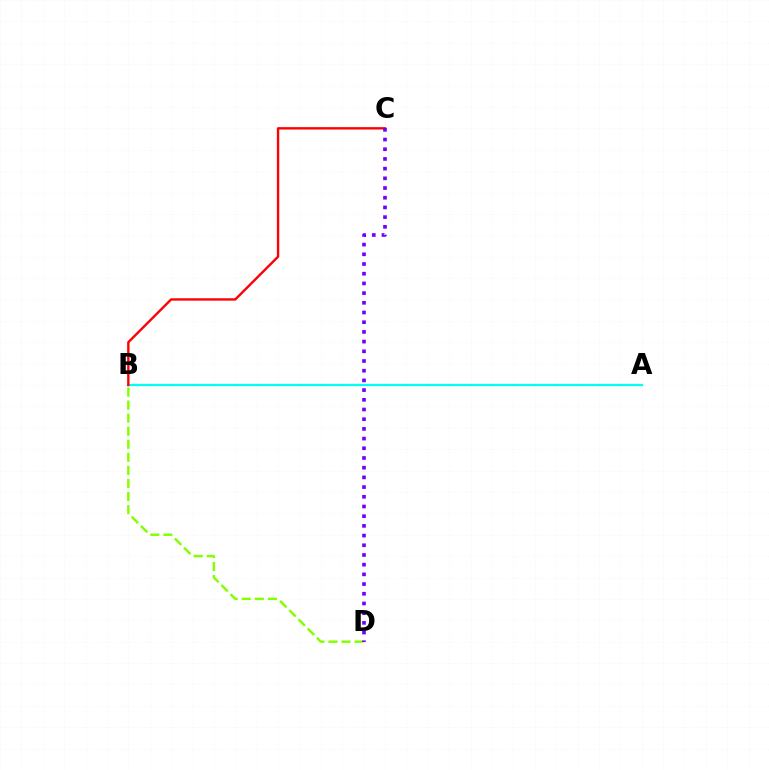{('A', 'B'): [{'color': '#00fff6', 'line_style': 'solid', 'thickness': 1.61}], ('B', 'D'): [{'color': '#84ff00', 'line_style': 'dashed', 'thickness': 1.77}], ('B', 'C'): [{'color': '#ff0000', 'line_style': 'solid', 'thickness': 1.71}], ('C', 'D'): [{'color': '#7200ff', 'line_style': 'dotted', 'thickness': 2.64}]}